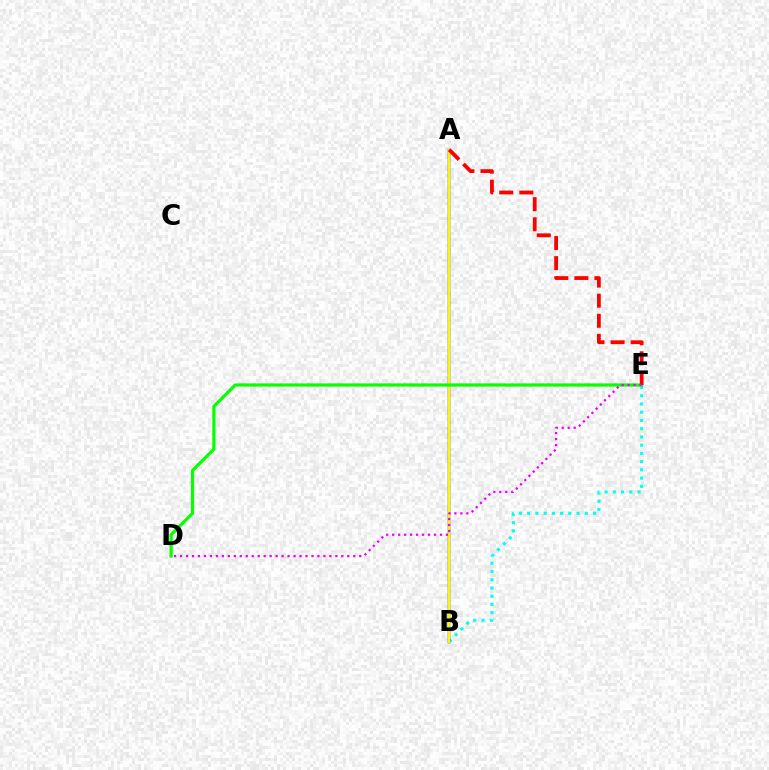{('B', 'E'): [{'color': '#00fff6', 'line_style': 'dotted', 'thickness': 2.24}], ('A', 'B'): [{'color': '#0010ff', 'line_style': 'solid', 'thickness': 1.74}, {'color': '#fcf500', 'line_style': 'solid', 'thickness': 1.76}], ('D', 'E'): [{'color': '#08ff00', 'line_style': 'solid', 'thickness': 2.32}, {'color': '#ee00ff', 'line_style': 'dotted', 'thickness': 1.62}], ('A', 'E'): [{'color': '#ff0000', 'line_style': 'dashed', 'thickness': 2.73}]}